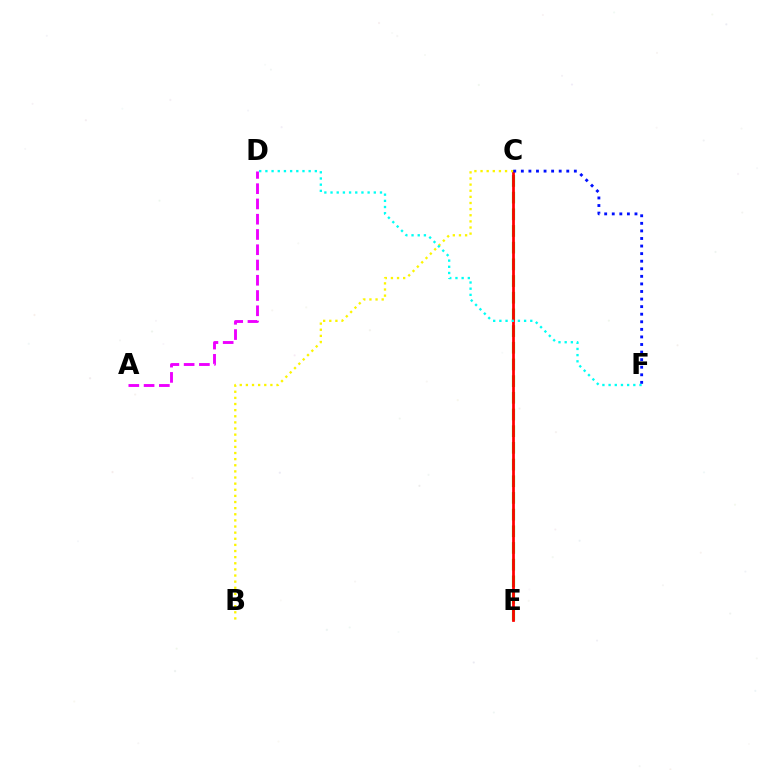{('C', 'E'): [{'color': '#08ff00', 'line_style': 'dashed', 'thickness': 2.27}, {'color': '#ff0000', 'line_style': 'solid', 'thickness': 1.98}], ('A', 'D'): [{'color': '#ee00ff', 'line_style': 'dashed', 'thickness': 2.07}], ('B', 'C'): [{'color': '#fcf500', 'line_style': 'dotted', 'thickness': 1.66}], ('D', 'F'): [{'color': '#00fff6', 'line_style': 'dotted', 'thickness': 1.68}], ('C', 'F'): [{'color': '#0010ff', 'line_style': 'dotted', 'thickness': 2.06}]}